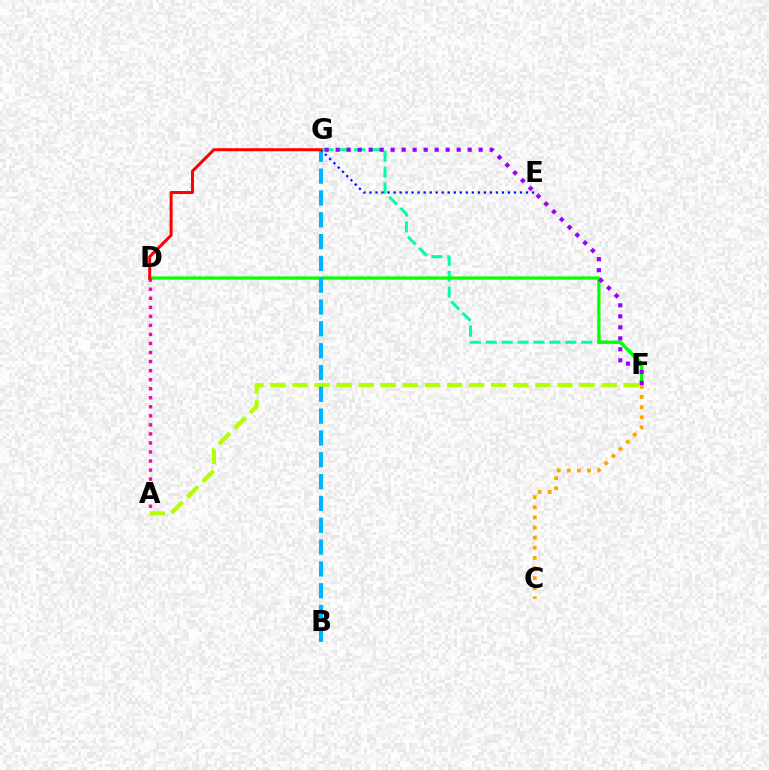{('F', 'G'): [{'color': '#00ff9d', 'line_style': 'dashed', 'thickness': 2.16}, {'color': '#9b00ff', 'line_style': 'dotted', 'thickness': 2.99}], ('D', 'F'): [{'color': '#08ff00', 'line_style': 'solid', 'thickness': 2.35}], ('C', 'F'): [{'color': '#ffa500', 'line_style': 'dotted', 'thickness': 2.75}], ('A', 'F'): [{'color': '#b3ff00', 'line_style': 'dashed', 'thickness': 3.0}], ('A', 'D'): [{'color': '#ff00bd', 'line_style': 'dotted', 'thickness': 2.46}], ('B', 'G'): [{'color': '#00b5ff', 'line_style': 'dashed', 'thickness': 2.96}], ('E', 'G'): [{'color': '#0010ff', 'line_style': 'dotted', 'thickness': 1.64}], ('D', 'G'): [{'color': '#ff0000', 'line_style': 'solid', 'thickness': 2.16}]}